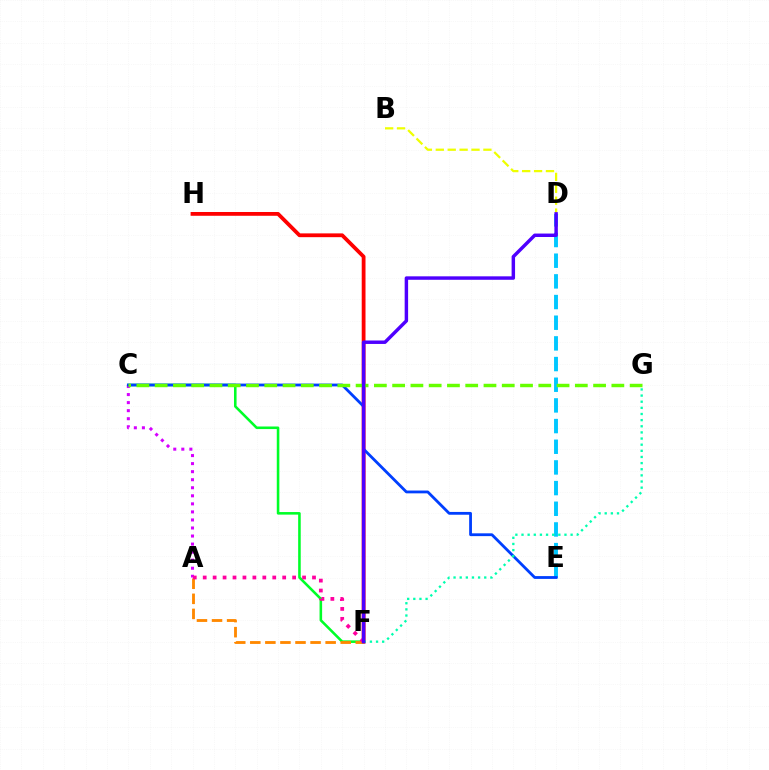{('C', 'F'): [{'color': '#00ff27', 'line_style': 'solid', 'thickness': 1.85}], ('A', 'C'): [{'color': '#d600ff', 'line_style': 'dotted', 'thickness': 2.19}], ('F', 'H'): [{'color': '#ff0000', 'line_style': 'solid', 'thickness': 2.73}], ('B', 'D'): [{'color': '#eeff00', 'line_style': 'dashed', 'thickness': 1.62}], ('D', 'E'): [{'color': '#00c7ff', 'line_style': 'dashed', 'thickness': 2.81}], ('C', 'E'): [{'color': '#003fff', 'line_style': 'solid', 'thickness': 2.02}], ('C', 'G'): [{'color': '#66ff00', 'line_style': 'dashed', 'thickness': 2.48}], ('A', 'F'): [{'color': '#ff8800', 'line_style': 'dashed', 'thickness': 2.05}, {'color': '#ff00a0', 'line_style': 'dotted', 'thickness': 2.7}], ('F', 'G'): [{'color': '#00ffaf', 'line_style': 'dotted', 'thickness': 1.67}], ('D', 'F'): [{'color': '#4f00ff', 'line_style': 'solid', 'thickness': 2.49}]}